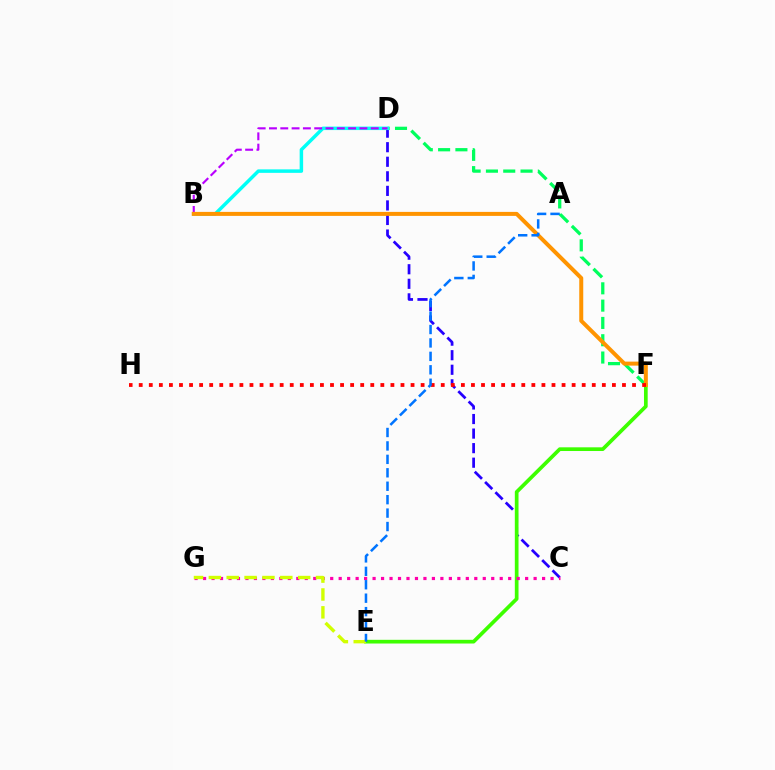{('C', 'D'): [{'color': '#2500ff', 'line_style': 'dashed', 'thickness': 1.98}], ('D', 'F'): [{'color': '#00ff5c', 'line_style': 'dashed', 'thickness': 2.35}], ('E', 'F'): [{'color': '#3dff00', 'line_style': 'solid', 'thickness': 2.66}], ('B', 'D'): [{'color': '#00fff6', 'line_style': 'solid', 'thickness': 2.51}, {'color': '#b900ff', 'line_style': 'dashed', 'thickness': 1.54}], ('C', 'G'): [{'color': '#ff00ac', 'line_style': 'dotted', 'thickness': 2.3}], ('B', 'F'): [{'color': '#ff9400', 'line_style': 'solid', 'thickness': 2.88}], ('F', 'H'): [{'color': '#ff0000', 'line_style': 'dotted', 'thickness': 2.74}], ('E', 'G'): [{'color': '#d1ff00', 'line_style': 'dashed', 'thickness': 2.43}], ('A', 'E'): [{'color': '#0074ff', 'line_style': 'dashed', 'thickness': 1.83}]}